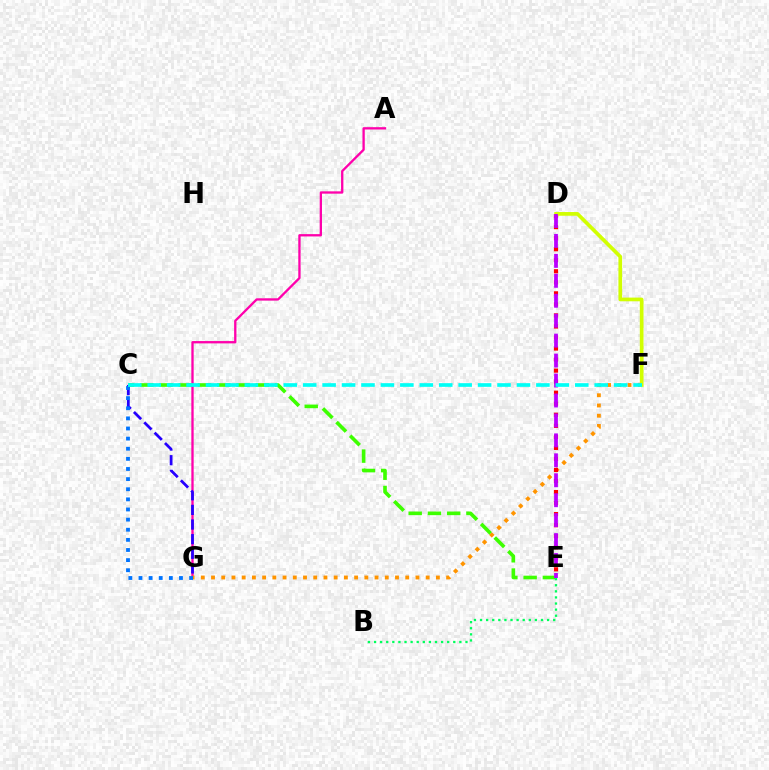{('A', 'G'): [{'color': '#ff00ac', 'line_style': 'solid', 'thickness': 1.67}], ('F', 'G'): [{'color': '#ff9400', 'line_style': 'dotted', 'thickness': 2.78}], ('C', 'G'): [{'color': '#2500ff', 'line_style': 'dashed', 'thickness': 1.99}, {'color': '#0074ff', 'line_style': 'dotted', 'thickness': 2.75}], ('D', 'E'): [{'color': '#ff0000', 'line_style': 'dotted', 'thickness': 3.0}, {'color': '#b900ff', 'line_style': 'dashed', 'thickness': 2.71}], ('D', 'F'): [{'color': '#d1ff00', 'line_style': 'solid', 'thickness': 2.66}], ('C', 'E'): [{'color': '#3dff00', 'line_style': 'dashed', 'thickness': 2.62}], ('B', 'E'): [{'color': '#00ff5c', 'line_style': 'dotted', 'thickness': 1.66}], ('C', 'F'): [{'color': '#00fff6', 'line_style': 'dashed', 'thickness': 2.64}]}